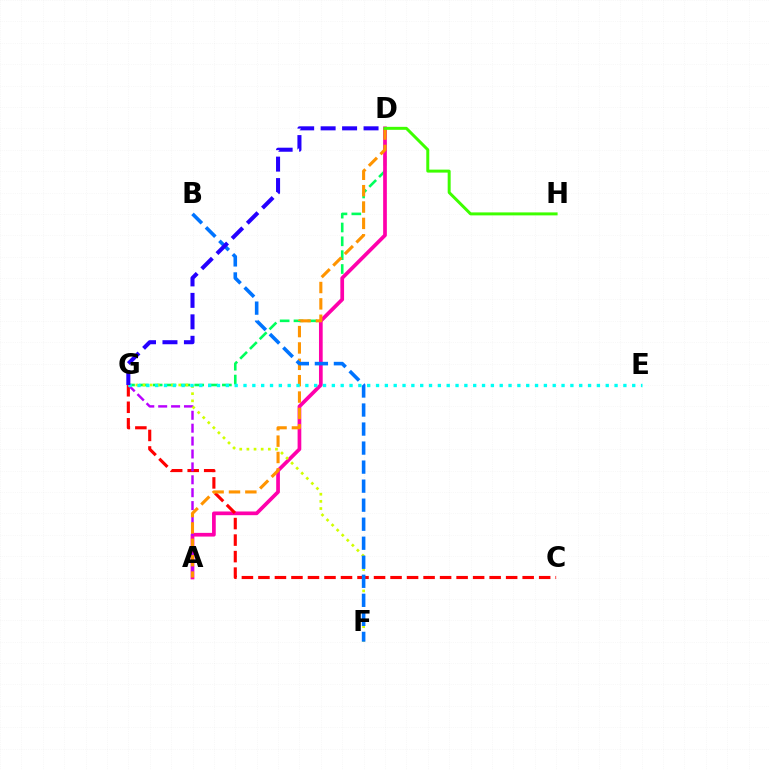{('D', 'G'): [{'color': '#00ff5c', 'line_style': 'dashed', 'thickness': 1.88}, {'color': '#2500ff', 'line_style': 'dashed', 'thickness': 2.92}], ('A', 'D'): [{'color': '#ff00ac', 'line_style': 'solid', 'thickness': 2.67}, {'color': '#ff9400', 'line_style': 'dashed', 'thickness': 2.22}], ('C', 'G'): [{'color': '#ff0000', 'line_style': 'dashed', 'thickness': 2.24}], ('A', 'G'): [{'color': '#b900ff', 'line_style': 'dashed', 'thickness': 1.75}], ('D', 'H'): [{'color': '#3dff00', 'line_style': 'solid', 'thickness': 2.14}], ('F', 'G'): [{'color': '#d1ff00', 'line_style': 'dotted', 'thickness': 1.94}], ('B', 'F'): [{'color': '#0074ff', 'line_style': 'dashed', 'thickness': 2.59}], ('E', 'G'): [{'color': '#00fff6', 'line_style': 'dotted', 'thickness': 2.4}]}